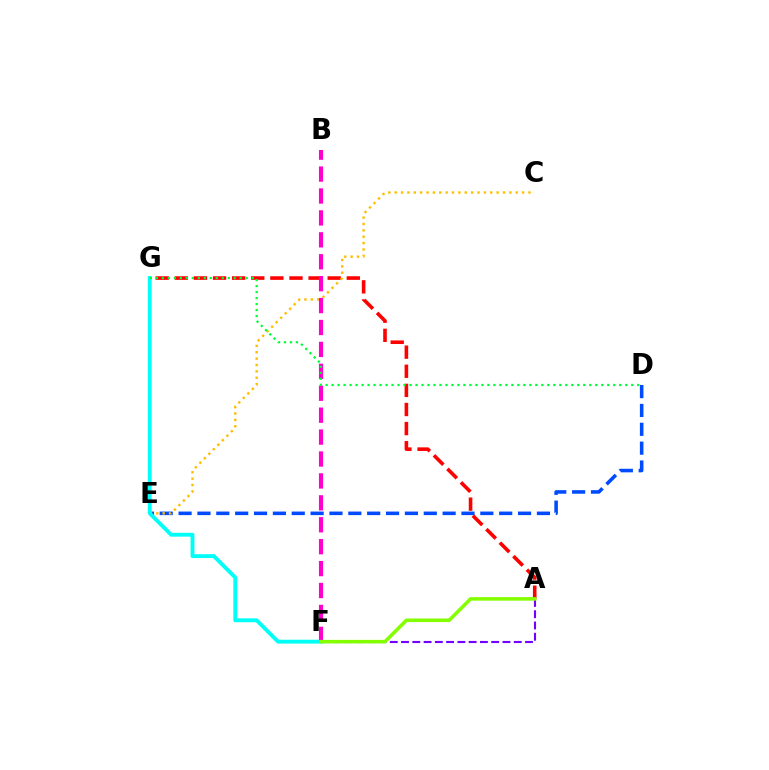{('D', 'E'): [{'color': '#004bff', 'line_style': 'dashed', 'thickness': 2.56}], ('A', 'G'): [{'color': '#ff0000', 'line_style': 'dashed', 'thickness': 2.6}], ('C', 'E'): [{'color': '#ffbd00', 'line_style': 'dotted', 'thickness': 1.73}], ('F', 'G'): [{'color': '#00fff6', 'line_style': 'solid', 'thickness': 2.79}], ('B', 'F'): [{'color': '#ff00cf', 'line_style': 'dashed', 'thickness': 2.98}], ('D', 'G'): [{'color': '#00ff39', 'line_style': 'dotted', 'thickness': 1.63}], ('A', 'F'): [{'color': '#7200ff', 'line_style': 'dashed', 'thickness': 1.53}, {'color': '#84ff00', 'line_style': 'solid', 'thickness': 2.56}]}